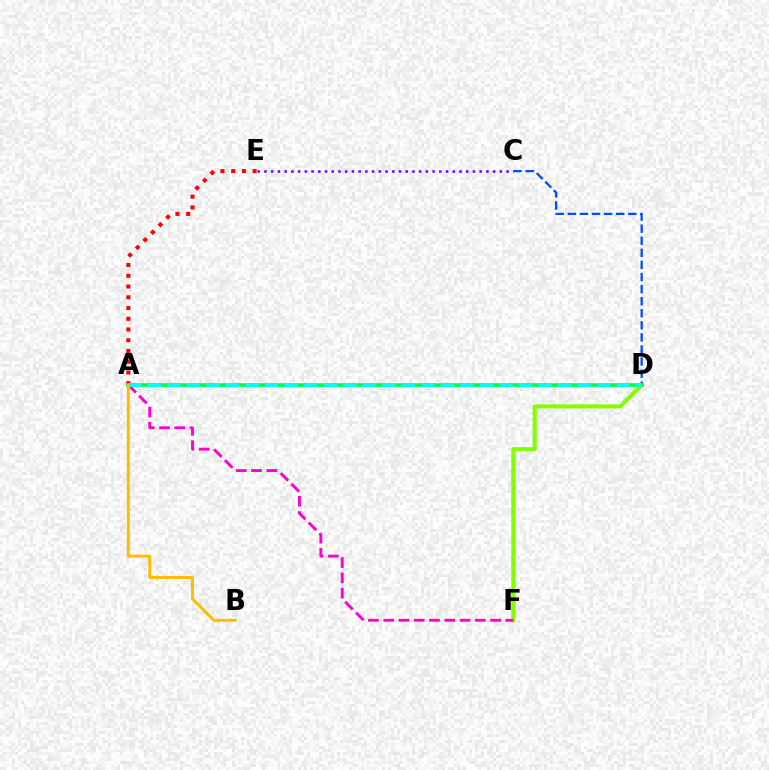{('D', 'F'): [{'color': '#84ff00', 'line_style': 'solid', 'thickness': 2.95}], ('C', 'E'): [{'color': '#7200ff', 'line_style': 'dotted', 'thickness': 1.83}], ('A', 'E'): [{'color': '#ff0000', 'line_style': 'dotted', 'thickness': 2.92}], ('C', 'D'): [{'color': '#004bff', 'line_style': 'dashed', 'thickness': 1.64}], ('A', 'F'): [{'color': '#ff00cf', 'line_style': 'dashed', 'thickness': 2.07}], ('A', 'D'): [{'color': '#00ff39', 'line_style': 'solid', 'thickness': 2.52}, {'color': '#00fff6', 'line_style': 'dashed', 'thickness': 2.65}], ('A', 'B'): [{'color': '#ffbd00', 'line_style': 'solid', 'thickness': 2.11}]}